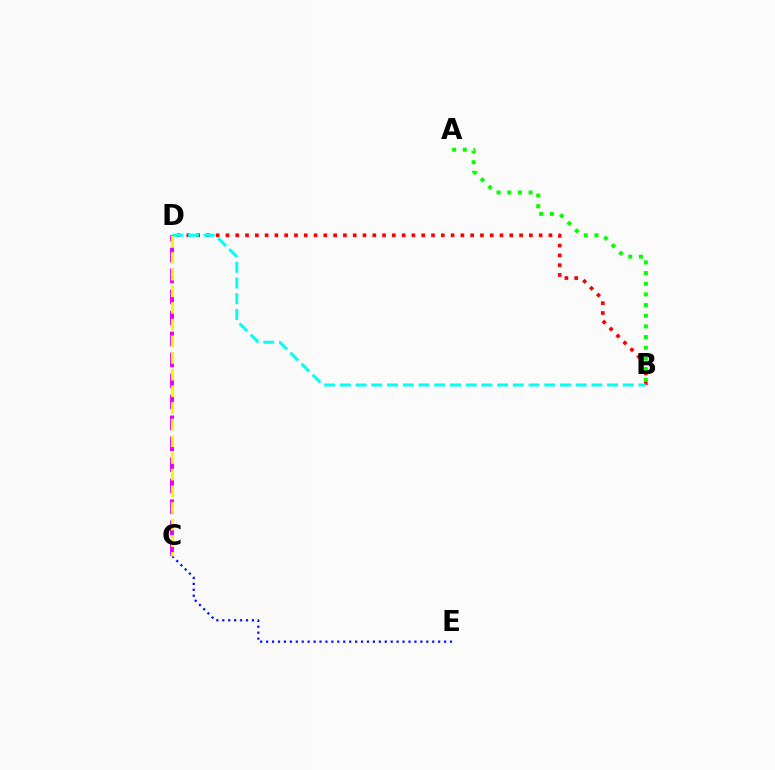{('B', 'D'): [{'color': '#ff0000', 'line_style': 'dotted', 'thickness': 2.66}, {'color': '#00fff6', 'line_style': 'dashed', 'thickness': 2.13}], ('C', 'D'): [{'color': '#ee00ff', 'line_style': 'dashed', 'thickness': 2.85}, {'color': '#fcf500', 'line_style': 'dashed', 'thickness': 2.26}], ('C', 'E'): [{'color': '#0010ff', 'line_style': 'dotted', 'thickness': 1.61}], ('A', 'B'): [{'color': '#08ff00', 'line_style': 'dotted', 'thickness': 2.9}]}